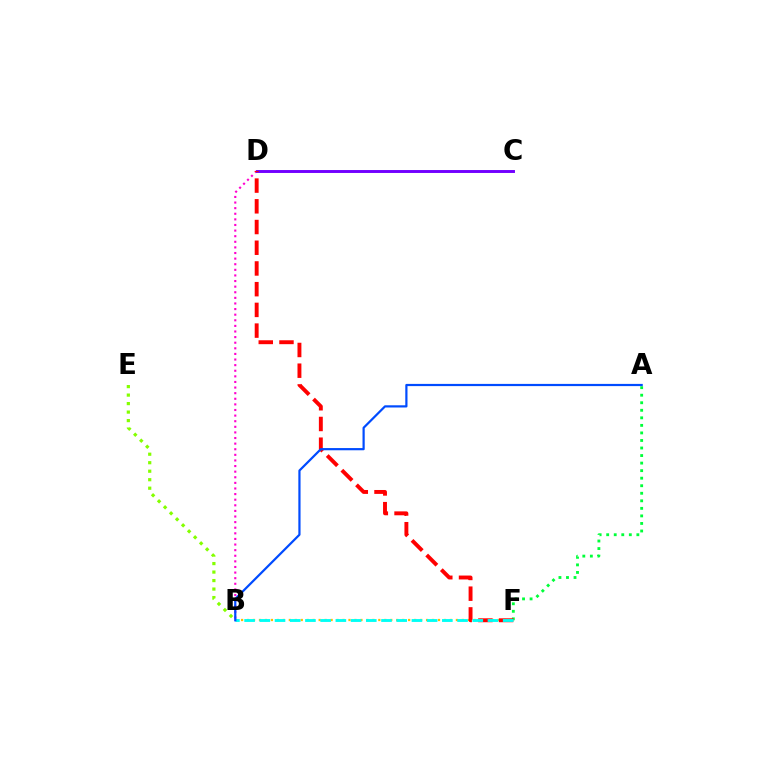{('B', 'D'): [{'color': '#ff00cf', 'line_style': 'dotted', 'thickness': 1.52}], ('C', 'D'): [{'color': '#7200ff', 'line_style': 'solid', 'thickness': 2.1}], ('B', 'F'): [{'color': '#ffbd00', 'line_style': 'dotted', 'thickness': 1.62}, {'color': '#00fff6', 'line_style': 'dashed', 'thickness': 2.07}], ('B', 'E'): [{'color': '#84ff00', 'line_style': 'dotted', 'thickness': 2.31}], ('A', 'F'): [{'color': '#00ff39', 'line_style': 'dotted', 'thickness': 2.05}], ('D', 'F'): [{'color': '#ff0000', 'line_style': 'dashed', 'thickness': 2.81}], ('A', 'B'): [{'color': '#004bff', 'line_style': 'solid', 'thickness': 1.59}]}